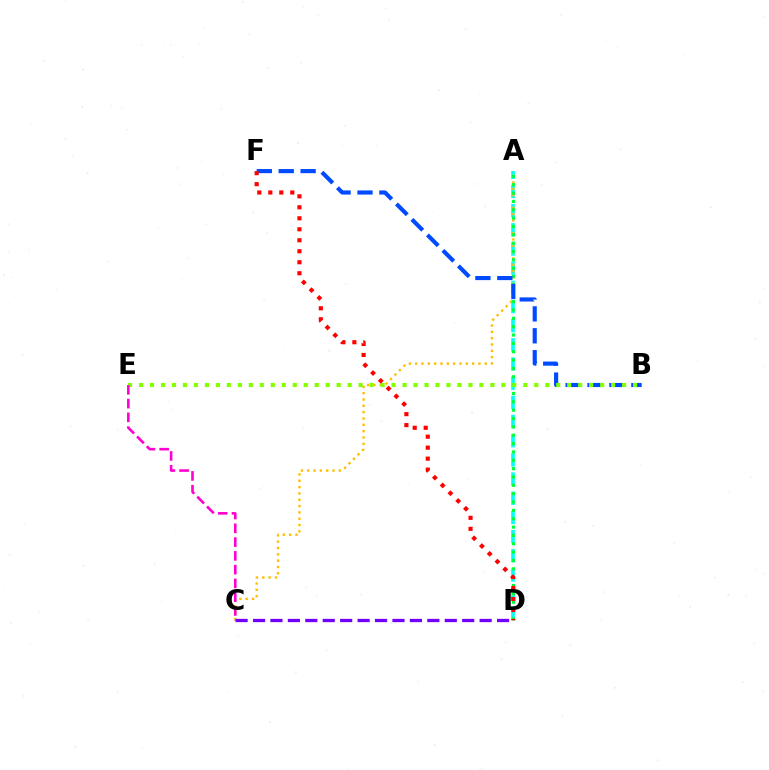{('A', 'D'): [{'color': '#00fff6', 'line_style': 'dashed', 'thickness': 2.6}, {'color': '#00ff39', 'line_style': 'dotted', 'thickness': 2.27}], ('A', 'C'): [{'color': '#ffbd00', 'line_style': 'dotted', 'thickness': 1.72}], ('B', 'F'): [{'color': '#004bff', 'line_style': 'dashed', 'thickness': 2.98}], ('B', 'E'): [{'color': '#84ff00', 'line_style': 'dotted', 'thickness': 2.98}], ('C', 'E'): [{'color': '#ff00cf', 'line_style': 'dashed', 'thickness': 1.87}], ('C', 'D'): [{'color': '#7200ff', 'line_style': 'dashed', 'thickness': 2.37}], ('D', 'F'): [{'color': '#ff0000', 'line_style': 'dotted', 'thickness': 2.98}]}